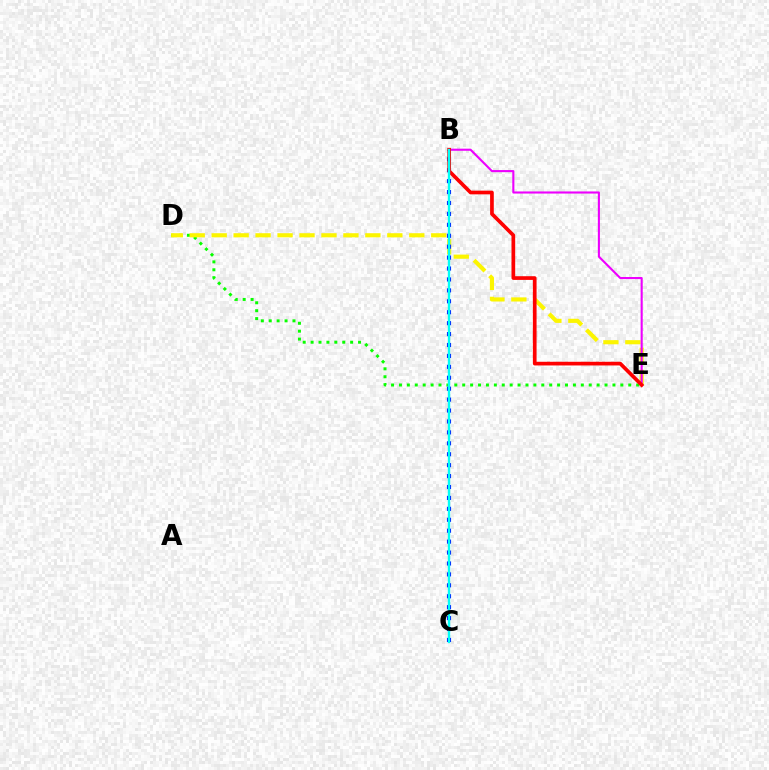{('D', 'E'): [{'color': '#08ff00', 'line_style': 'dotted', 'thickness': 2.15}, {'color': '#fcf500', 'line_style': 'dashed', 'thickness': 2.98}], ('B', 'E'): [{'color': '#ee00ff', 'line_style': 'solid', 'thickness': 1.52}, {'color': '#ff0000', 'line_style': 'solid', 'thickness': 2.66}], ('B', 'C'): [{'color': '#0010ff', 'line_style': 'dotted', 'thickness': 2.97}, {'color': '#00fff6', 'line_style': 'solid', 'thickness': 1.7}]}